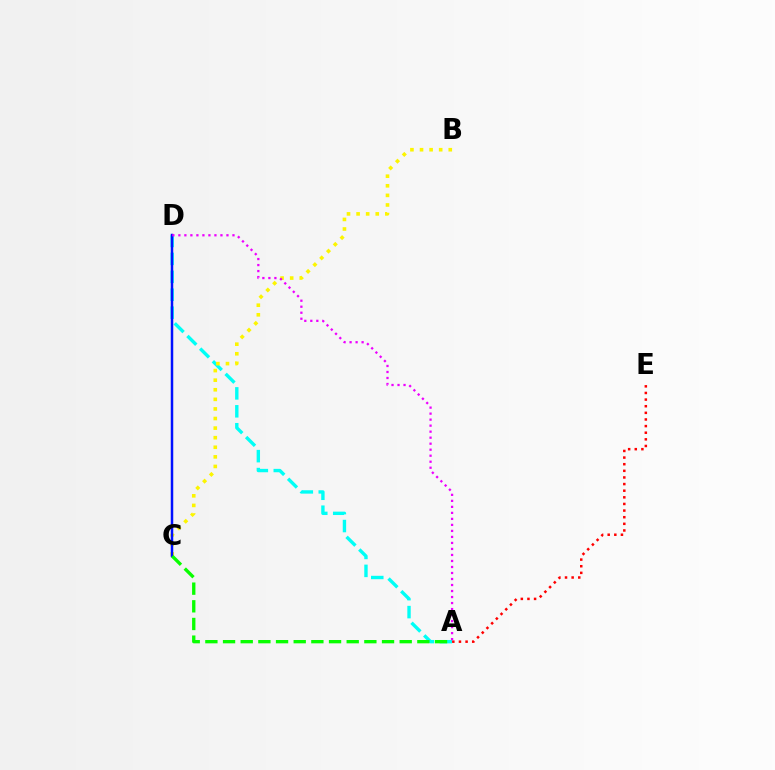{('A', 'D'): [{'color': '#00fff6', 'line_style': 'dashed', 'thickness': 2.44}, {'color': '#ee00ff', 'line_style': 'dotted', 'thickness': 1.63}], ('B', 'C'): [{'color': '#fcf500', 'line_style': 'dotted', 'thickness': 2.6}], ('A', 'E'): [{'color': '#ff0000', 'line_style': 'dotted', 'thickness': 1.8}], ('C', 'D'): [{'color': '#0010ff', 'line_style': 'solid', 'thickness': 1.79}], ('A', 'C'): [{'color': '#08ff00', 'line_style': 'dashed', 'thickness': 2.4}]}